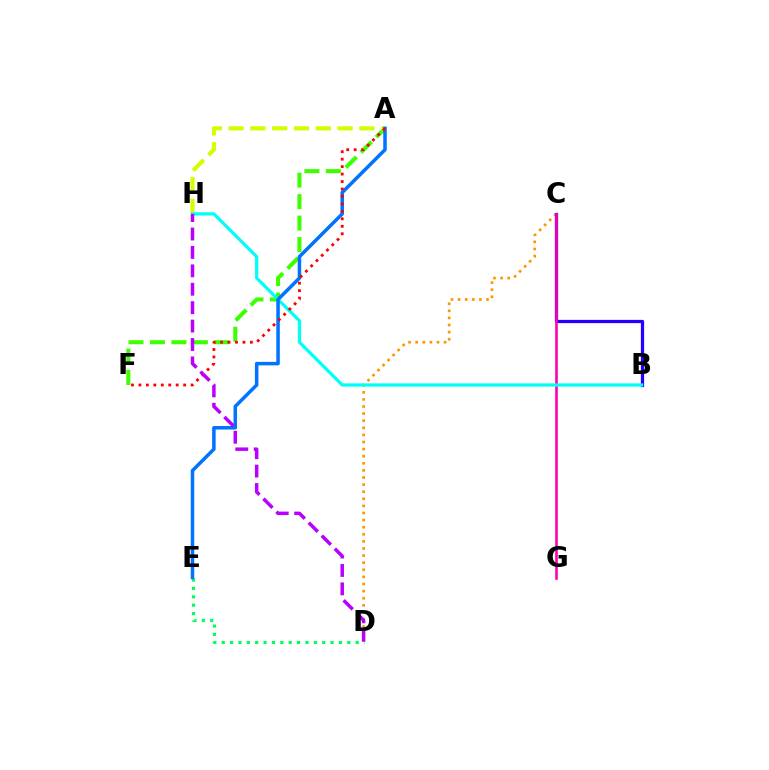{('C', 'D'): [{'color': '#ff9400', 'line_style': 'dotted', 'thickness': 1.93}], ('A', 'F'): [{'color': '#3dff00', 'line_style': 'dashed', 'thickness': 2.92}, {'color': '#ff0000', 'line_style': 'dotted', 'thickness': 2.03}], ('A', 'H'): [{'color': '#d1ff00', 'line_style': 'dashed', 'thickness': 2.96}], ('D', 'E'): [{'color': '#00ff5c', 'line_style': 'dotted', 'thickness': 2.28}], ('B', 'C'): [{'color': '#2500ff', 'line_style': 'solid', 'thickness': 2.34}], ('C', 'G'): [{'color': '#ff00ac', 'line_style': 'solid', 'thickness': 1.88}], ('B', 'H'): [{'color': '#00fff6', 'line_style': 'solid', 'thickness': 2.33}], ('A', 'E'): [{'color': '#0074ff', 'line_style': 'solid', 'thickness': 2.53}], ('D', 'H'): [{'color': '#b900ff', 'line_style': 'dashed', 'thickness': 2.5}]}